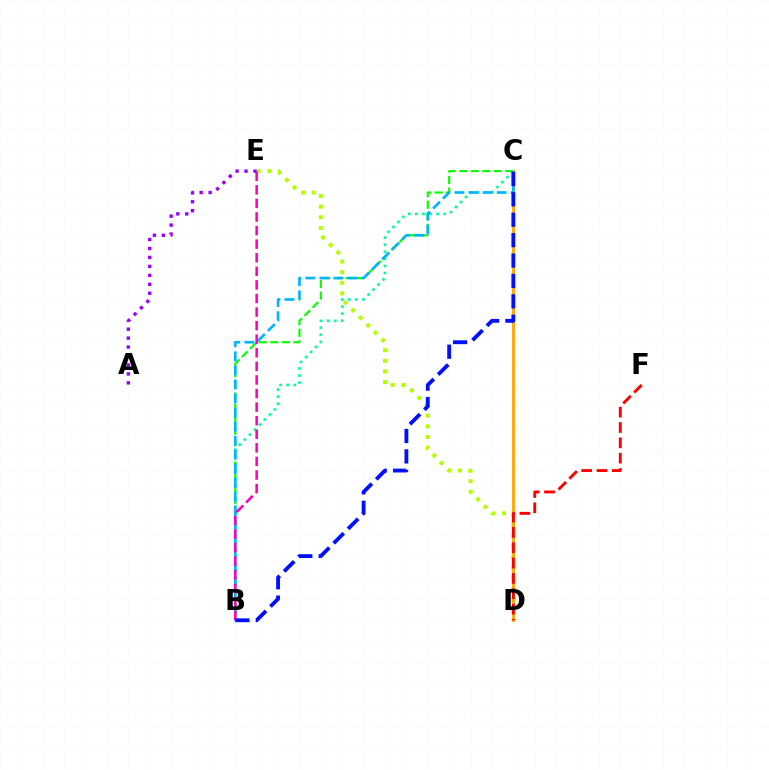{('D', 'E'): [{'color': '#b3ff00', 'line_style': 'dotted', 'thickness': 2.89}], ('C', 'D'): [{'color': '#ffa500', 'line_style': 'solid', 'thickness': 2.04}], ('B', 'C'): [{'color': '#00ff9d', 'line_style': 'dotted', 'thickness': 1.93}, {'color': '#08ff00', 'line_style': 'dashed', 'thickness': 1.56}, {'color': '#00b5ff', 'line_style': 'dashed', 'thickness': 1.91}, {'color': '#0010ff', 'line_style': 'dashed', 'thickness': 2.77}], ('D', 'F'): [{'color': '#ff0000', 'line_style': 'dashed', 'thickness': 2.08}], ('B', 'E'): [{'color': '#ff00bd', 'line_style': 'dashed', 'thickness': 1.84}], ('A', 'E'): [{'color': '#9b00ff', 'line_style': 'dotted', 'thickness': 2.43}]}